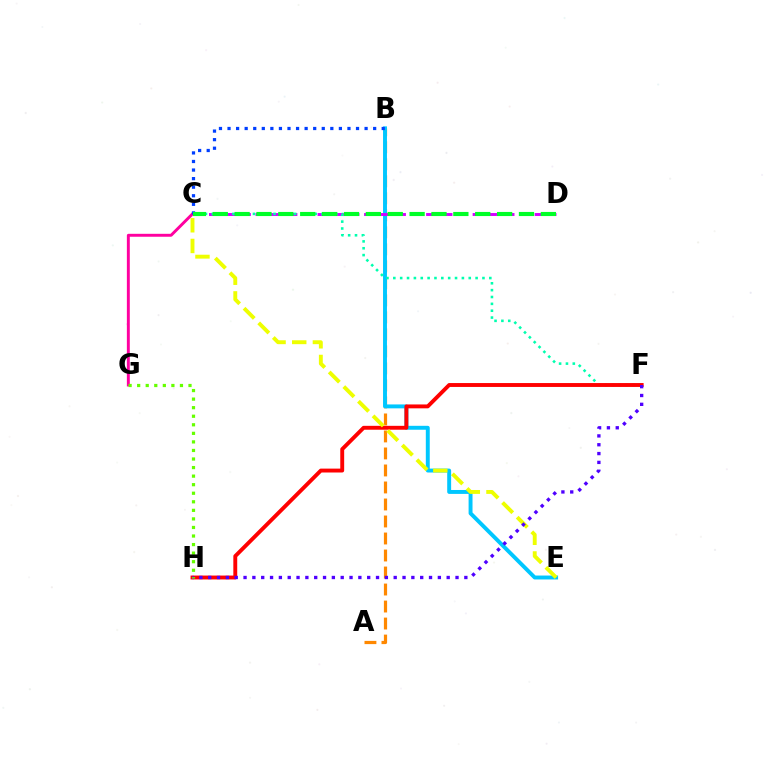{('A', 'B'): [{'color': '#ff8800', 'line_style': 'dashed', 'thickness': 2.31}], ('B', 'E'): [{'color': '#00c7ff', 'line_style': 'solid', 'thickness': 2.82}], ('C', 'D'): [{'color': '#d600ff', 'line_style': 'dashed', 'thickness': 2.11}, {'color': '#00ff27', 'line_style': 'dashed', 'thickness': 2.97}], ('C', 'F'): [{'color': '#00ffaf', 'line_style': 'dotted', 'thickness': 1.86}], ('C', 'G'): [{'color': '#ff00a0', 'line_style': 'solid', 'thickness': 2.11}], ('B', 'C'): [{'color': '#003fff', 'line_style': 'dotted', 'thickness': 2.33}], ('F', 'H'): [{'color': '#ff0000', 'line_style': 'solid', 'thickness': 2.8}, {'color': '#4f00ff', 'line_style': 'dotted', 'thickness': 2.4}], ('C', 'E'): [{'color': '#eeff00', 'line_style': 'dashed', 'thickness': 2.81}], ('G', 'H'): [{'color': '#66ff00', 'line_style': 'dotted', 'thickness': 2.32}]}